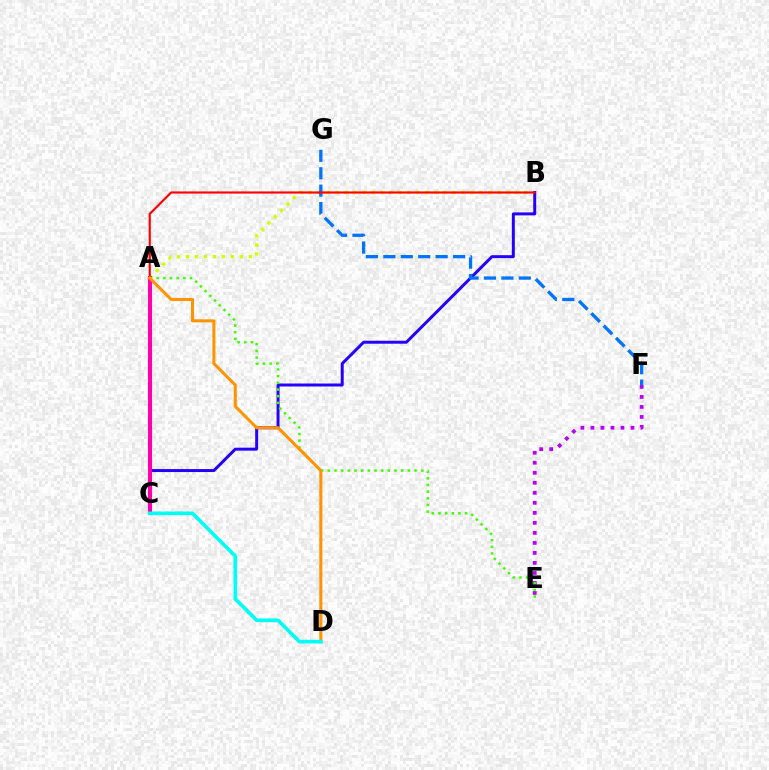{('A', 'B'): [{'color': '#d1ff00', 'line_style': 'dotted', 'thickness': 2.44}, {'color': '#ff0000', 'line_style': 'solid', 'thickness': 1.54}], ('E', 'F'): [{'color': '#b900ff', 'line_style': 'dotted', 'thickness': 2.72}], ('B', 'C'): [{'color': '#2500ff', 'line_style': 'solid', 'thickness': 2.14}], ('A', 'C'): [{'color': '#00ff5c', 'line_style': 'dashed', 'thickness': 1.94}, {'color': '#ff00ac', 'line_style': 'solid', 'thickness': 2.95}], ('A', 'E'): [{'color': '#3dff00', 'line_style': 'dotted', 'thickness': 1.81}], ('F', 'G'): [{'color': '#0074ff', 'line_style': 'dashed', 'thickness': 2.37}], ('A', 'D'): [{'color': '#ff9400', 'line_style': 'solid', 'thickness': 2.19}], ('C', 'D'): [{'color': '#00fff6', 'line_style': 'solid', 'thickness': 2.62}]}